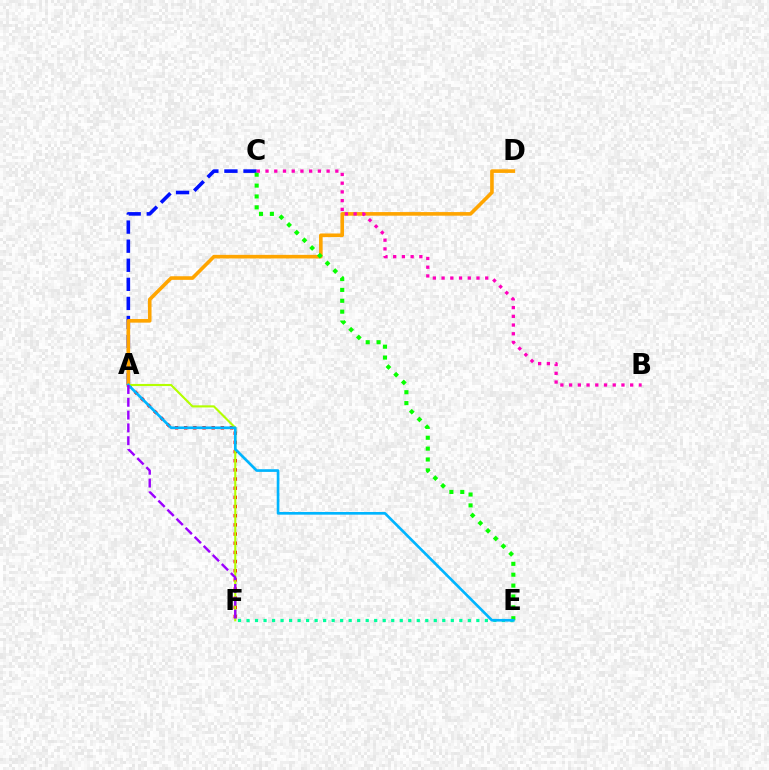{('A', 'C'): [{'color': '#0010ff', 'line_style': 'dashed', 'thickness': 2.59}], ('A', 'D'): [{'color': '#ffa500', 'line_style': 'solid', 'thickness': 2.6}], ('A', 'F'): [{'color': '#ff0000', 'line_style': 'dotted', 'thickness': 2.49}, {'color': '#b3ff00', 'line_style': 'solid', 'thickness': 1.53}, {'color': '#9b00ff', 'line_style': 'dashed', 'thickness': 1.74}], ('E', 'F'): [{'color': '#00ff9d', 'line_style': 'dotted', 'thickness': 2.31}], ('C', 'E'): [{'color': '#08ff00', 'line_style': 'dotted', 'thickness': 2.96}], ('B', 'C'): [{'color': '#ff00bd', 'line_style': 'dotted', 'thickness': 2.37}], ('A', 'E'): [{'color': '#00b5ff', 'line_style': 'solid', 'thickness': 1.92}]}